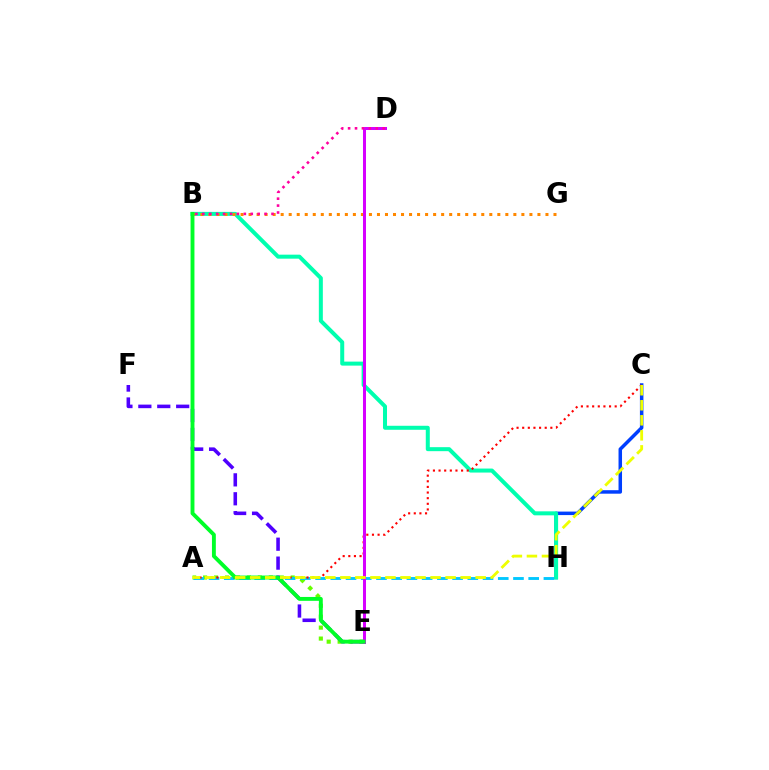{('C', 'H'): [{'color': '#003fff', 'line_style': 'solid', 'thickness': 2.52}], ('B', 'H'): [{'color': '#00ffaf', 'line_style': 'solid', 'thickness': 2.88}], ('A', 'E'): [{'color': '#66ff00', 'line_style': 'dotted', 'thickness': 2.98}], ('A', 'H'): [{'color': '#00c7ff', 'line_style': 'dashed', 'thickness': 2.07}], ('A', 'C'): [{'color': '#ff0000', 'line_style': 'dotted', 'thickness': 1.53}, {'color': '#eeff00', 'line_style': 'dashed', 'thickness': 2.04}], ('E', 'F'): [{'color': '#4f00ff', 'line_style': 'dashed', 'thickness': 2.57}], ('B', 'G'): [{'color': '#ff8800', 'line_style': 'dotted', 'thickness': 2.18}], ('D', 'E'): [{'color': '#d600ff', 'line_style': 'solid', 'thickness': 2.16}], ('B', 'E'): [{'color': '#00ff27', 'line_style': 'solid', 'thickness': 2.79}], ('B', 'D'): [{'color': '#ff00a0', 'line_style': 'dotted', 'thickness': 1.88}]}